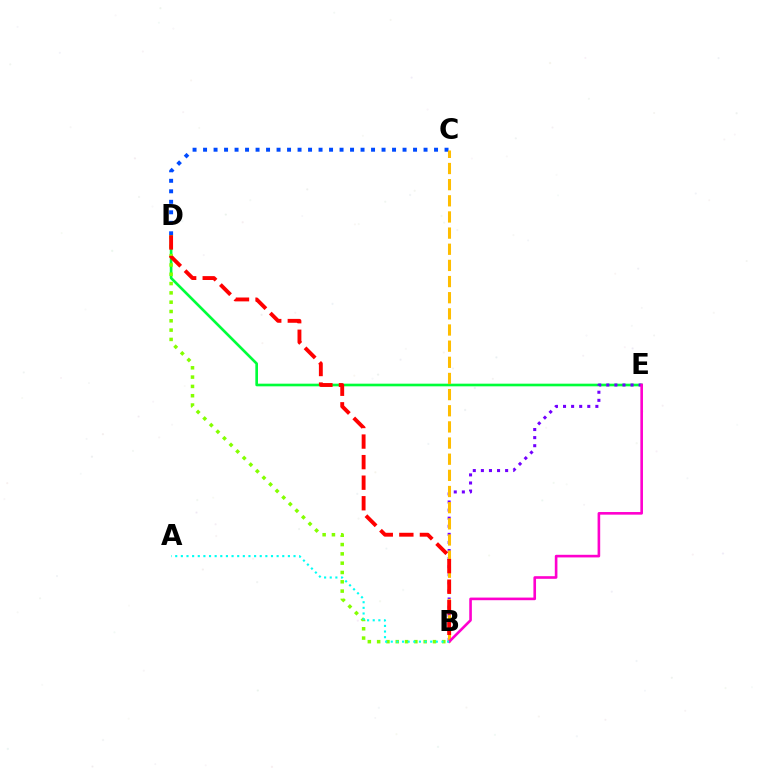{('D', 'E'): [{'color': '#00ff39', 'line_style': 'solid', 'thickness': 1.91}], ('C', 'D'): [{'color': '#004bff', 'line_style': 'dotted', 'thickness': 2.85}], ('B', 'E'): [{'color': '#7200ff', 'line_style': 'dotted', 'thickness': 2.2}, {'color': '#ff00cf', 'line_style': 'solid', 'thickness': 1.89}], ('B', 'D'): [{'color': '#84ff00', 'line_style': 'dotted', 'thickness': 2.53}, {'color': '#ff0000', 'line_style': 'dashed', 'thickness': 2.79}], ('B', 'C'): [{'color': '#ffbd00', 'line_style': 'dashed', 'thickness': 2.19}], ('A', 'B'): [{'color': '#00fff6', 'line_style': 'dotted', 'thickness': 1.53}]}